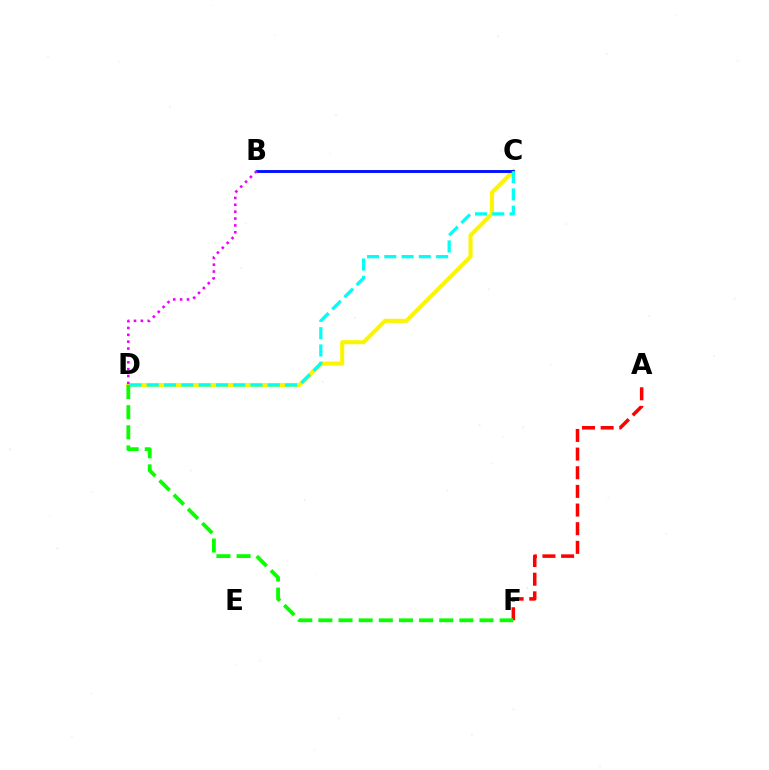{('C', 'D'): [{'color': '#fcf500', 'line_style': 'solid', 'thickness': 2.94}, {'color': '#00fff6', 'line_style': 'dashed', 'thickness': 2.35}], ('A', 'F'): [{'color': '#ff0000', 'line_style': 'dashed', 'thickness': 2.53}], ('B', 'C'): [{'color': '#0010ff', 'line_style': 'solid', 'thickness': 2.07}], ('B', 'D'): [{'color': '#ee00ff', 'line_style': 'dotted', 'thickness': 1.87}], ('D', 'F'): [{'color': '#08ff00', 'line_style': 'dashed', 'thickness': 2.74}]}